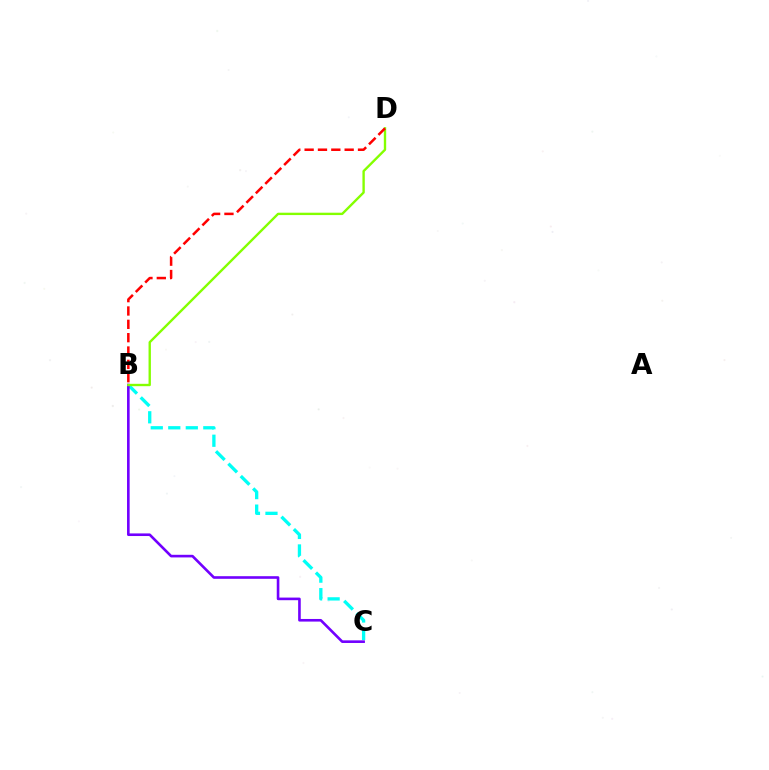{('B', 'C'): [{'color': '#00fff6', 'line_style': 'dashed', 'thickness': 2.38}, {'color': '#7200ff', 'line_style': 'solid', 'thickness': 1.89}], ('B', 'D'): [{'color': '#84ff00', 'line_style': 'solid', 'thickness': 1.71}, {'color': '#ff0000', 'line_style': 'dashed', 'thickness': 1.81}]}